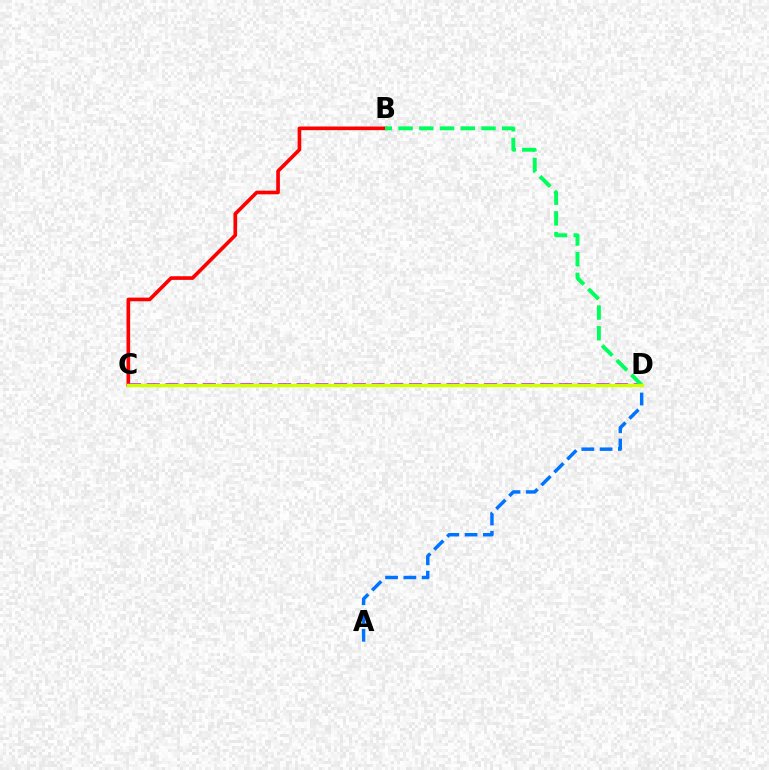{('A', 'D'): [{'color': '#0074ff', 'line_style': 'dashed', 'thickness': 2.49}], ('B', 'C'): [{'color': '#ff0000', 'line_style': 'solid', 'thickness': 2.63}], ('C', 'D'): [{'color': '#b900ff', 'line_style': 'dashed', 'thickness': 2.54}, {'color': '#d1ff00', 'line_style': 'solid', 'thickness': 2.45}], ('B', 'D'): [{'color': '#00ff5c', 'line_style': 'dashed', 'thickness': 2.82}]}